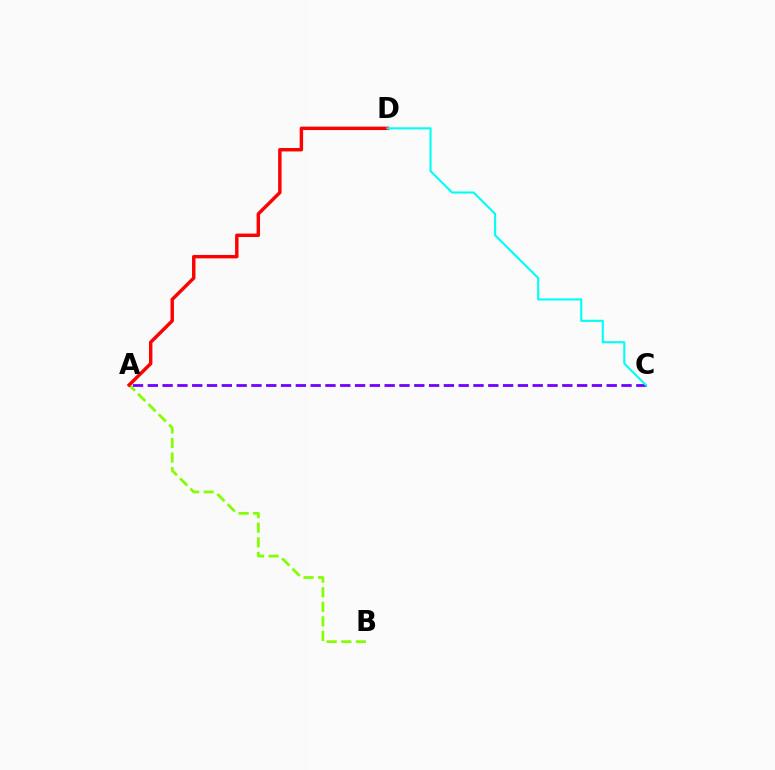{('A', 'B'): [{'color': '#84ff00', 'line_style': 'dashed', 'thickness': 1.98}], ('A', 'C'): [{'color': '#7200ff', 'line_style': 'dashed', 'thickness': 2.01}], ('A', 'D'): [{'color': '#ff0000', 'line_style': 'solid', 'thickness': 2.47}], ('C', 'D'): [{'color': '#00fff6', 'line_style': 'solid', 'thickness': 1.52}]}